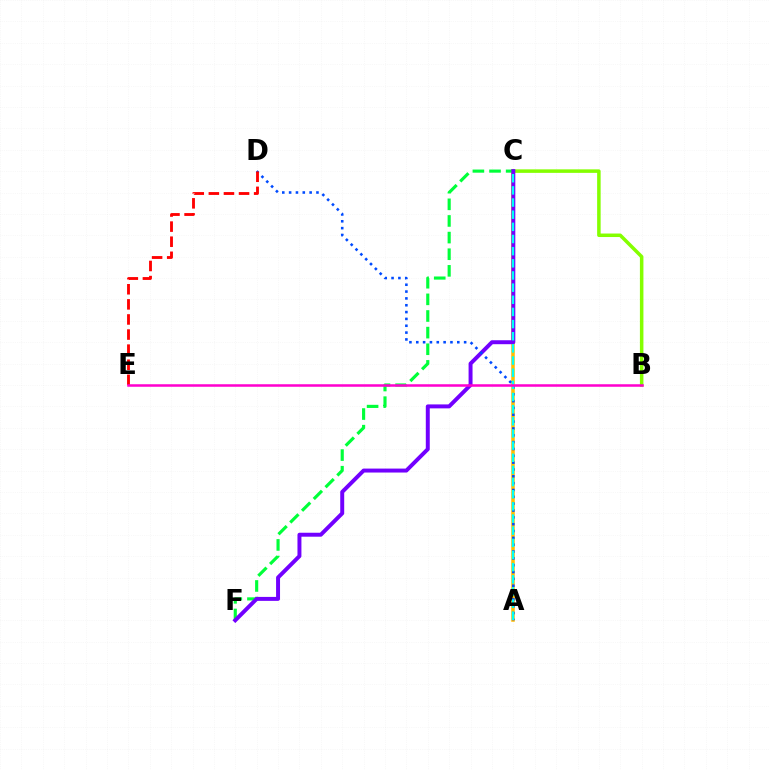{('A', 'C'): [{'color': '#ffbd00', 'line_style': 'solid', 'thickness': 2.54}, {'color': '#00fff6', 'line_style': 'dashed', 'thickness': 1.65}], ('B', 'C'): [{'color': '#84ff00', 'line_style': 'solid', 'thickness': 2.53}], ('C', 'F'): [{'color': '#00ff39', 'line_style': 'dashed', 'thickness': 2.26}, {'color': '#7200ff', 'line_style': 'solid', 'thickness': 2.85}], ('A', 'D'): [{'color': '#004bff', 'line_style': 'dotted', 'thickness': 1.86}], ('D', 'E'): [{'color': '#ff0000', 'line_style': 'dashed', 'thickness': 2.05}], ('B', 'E'): [{'color': '#ff00cf', 'line_style': 'solid', 'thickness': 1.81}]}